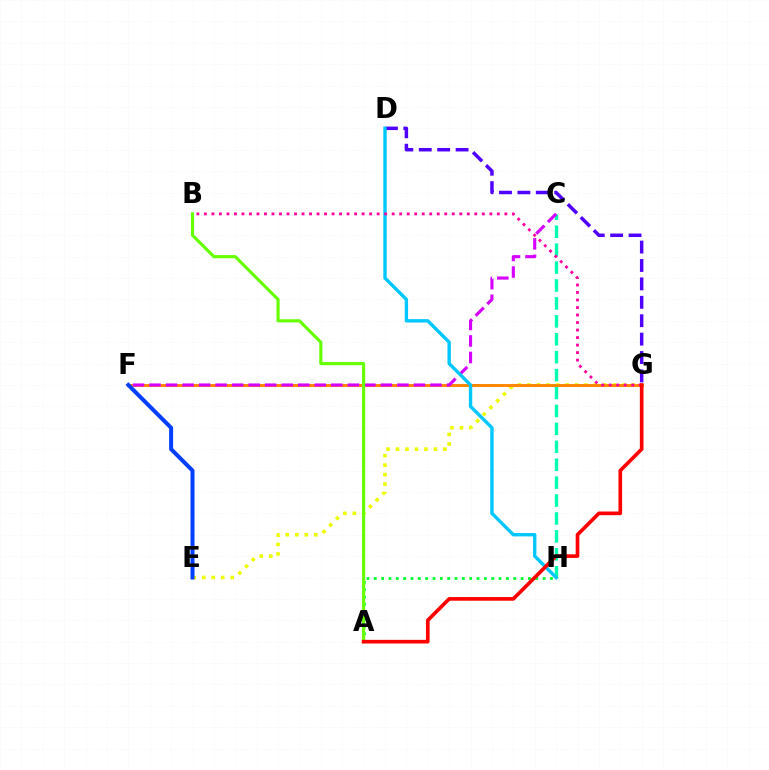{('C', 'H'): [{'color': '#00ffaf', 'line_style': 'dashed', 'thickness': 2.43}], ('E', 'G'): [{'color': '#eeff00', 'line_style': 'dotted', 'thickness': 2.58}], ('D', 'G'): [{'color': '#4f00ff', 'line_style': 'dashed', 'thickness': 2.5}], ('A', 'H'): [{'color': '#00ff27', 'line_style': 'dotted', 'thickness': 1.99}], ('F', 'G'): [{'color': '#ff8800', 'line_style': 'solid', 'thickness': 2.15}], ('C', 'F'): [{'color': '#d600ff', 'line_style': 'dashed', 'thickness': 2.25}], ('D', 'H'): [{'color': '#00c7ff', 'line_style': 'solid', 'thickness': 2.43}], ('E', 'F'): [{'color': '#003fff', 'line_style': 'solid', 'thickness': 2.88}], ('B', 'G'): [{'color': '#ff00a0', 'line_style': 'dotted', 'thickness': 2.04}], ('A', 'B'): [{'color': '#66ff00', 'line_style': 'solid', 'thickness': 2.27}], ('A', 'G'): [{'color': '#ff0000', 'line_style': 'solid', 'thickness': 2.62}]}